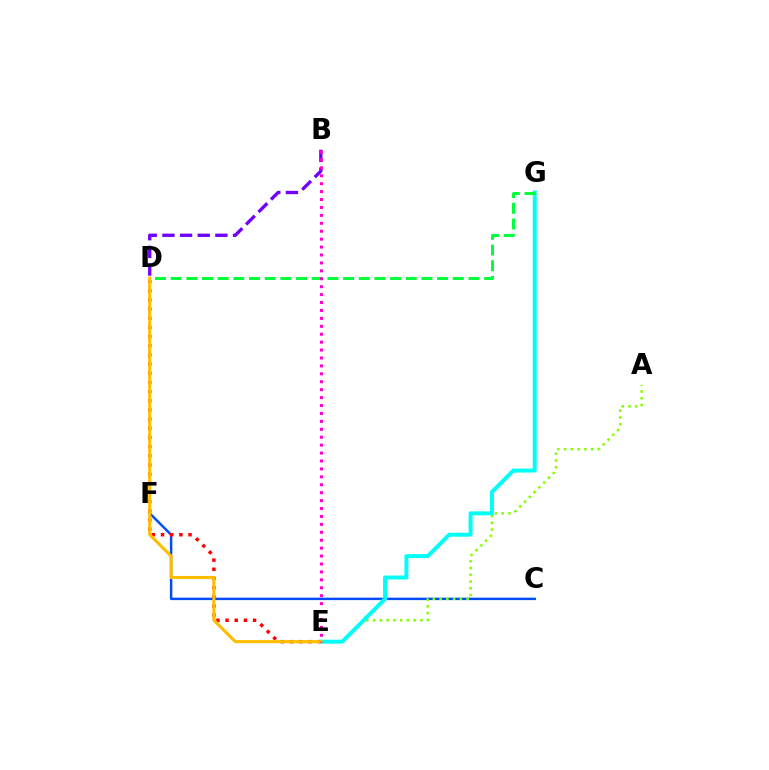{('C', 'F'): [{'color': '#004bff', 'line_style': 'solid', 'thickness': 1.76}], ('A', 'E'): [{'color': '#84ff00', 'line_style': 'dotted', 'thickness': 1.84}], ('D', 'E'): [{'color': '#ff0000', 'line_style': 'dotted', 'thickness': 2.49}, {'color': '#ffbd00', 'line_style': 'solid', 'thickness': 2.22}], ('E', 'G'): [{'color': '#00fff6', 'line_style': 'solid', 'thickness': 2.85}], ('B', 'D'): [{'color': '#7200ff', 'line_style': 'dashed', 'thickness': 2.4}], ('D', 'G'): [{'color': '#00ff39', 'line_style': 'dashed', 'thickness': 2.13}], ('B', 'E'): [{'color': '#ff00cf', 'line_style': 'dotted', 'thickness': 2.15}]}